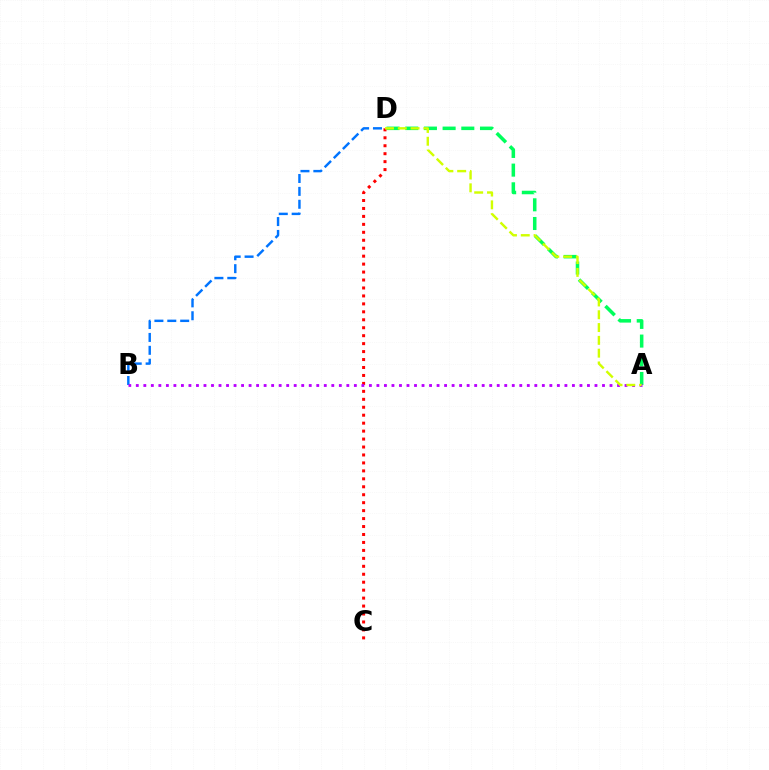{('A', 'D'): [{'color': '#00ff5c', 'line_style': 'dashed', 'thickness': 2.54}, {'color': '#d1ff00', 'line_style': 'dashed', 'thickness': 1.74}], ('B', 'D'): [{'color': '#0074ff', 'line_style': 'dashed', 'thickness': 1.75}], ('C', 'D'): [{'color': '#ff0000', 'line_style': 'dotted', 'thickness': 2.16}], ('A', 'B'): [{'color': '#b900ff', 'line_style': 'dotted', 'thickness': 2.04}]}